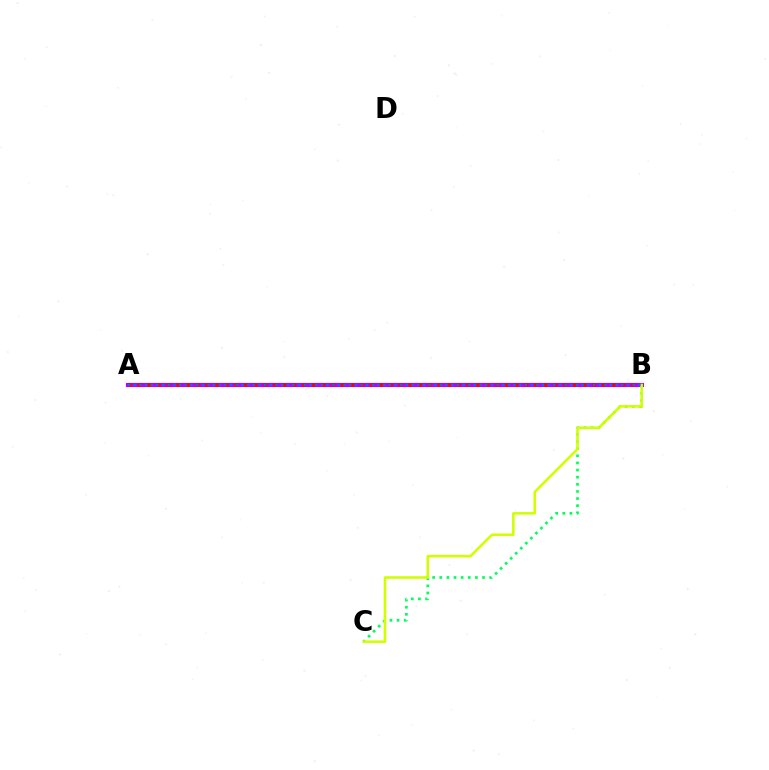{('A', 'B'): [{'color': '#b900ff', 'line_style': 'solid', 'thickness': 2.96}, {'color': '#ff0000', 'line_style': 'dotted', 'thickness': 2.63}, {'color': '#0074ff', 'line_style': 'dotted', 'thickness': 1.54}], ('B', 'C'): [{'color': '#00ff5c', 'line_style': 'dotted', 'thickness': 1.94}, {'color': '#d1ff00', 'line_style': 'solid', 'thickness': 1.85}]}